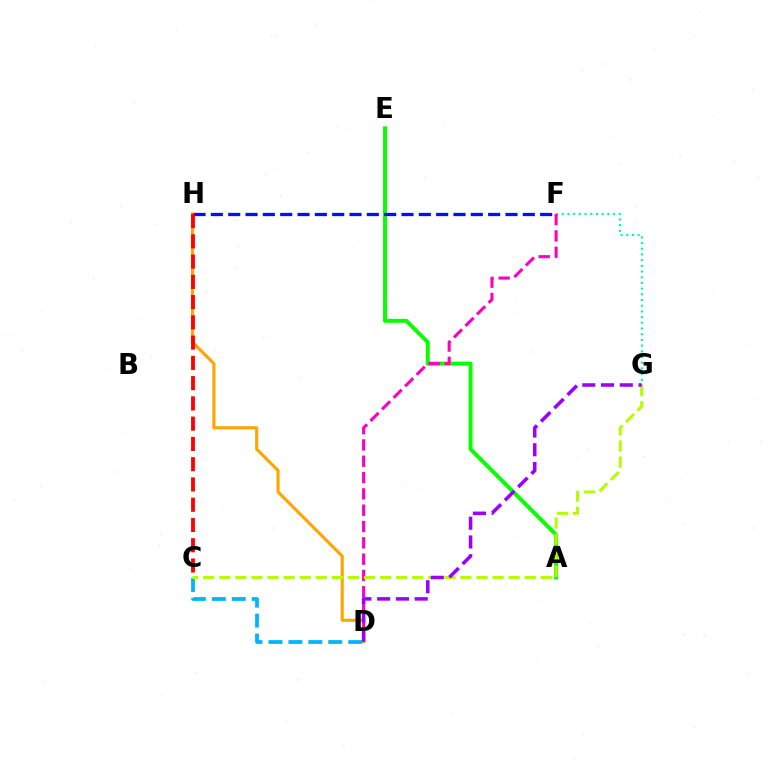{('F', 'G'): [{'color': '#00ff9d', 'line_style': 'dotted', 'thickness': 1.55}], ('D', 'H'): [{'color': '#ffa500', 'line_style': 'solid', 'thickness': 2.25}], ('A', 'E'): [{'color': '#08ff00', 'line_style': 'solid', 'thickness': 2.85}], ('C', 'D'): [{'color': '#00b5ff', 'line_style': 'dashed', 'thickness': 2.71}], ('D', 'F'): [{'color': '#ff00bd', 'line_style': 'dashed', 'thickness': 2.22}], ('F', 'H'): [{'color': '#0010ff', 'line_style': 'dashed', 'thickness': 2.35}], ('C', 'H'): [{'color': '#ff0000', 'line_style': 'dashed', 'thickness': 2.75}], ('C', 'G'): [{'color': '#b3ff00', 'line_style': 'dashed', 'thickness': 2.18}], ('D', 'G'): [{'color': '#9b00ff', 'line_style': 'dashed', 'thickness': 2.55}]}